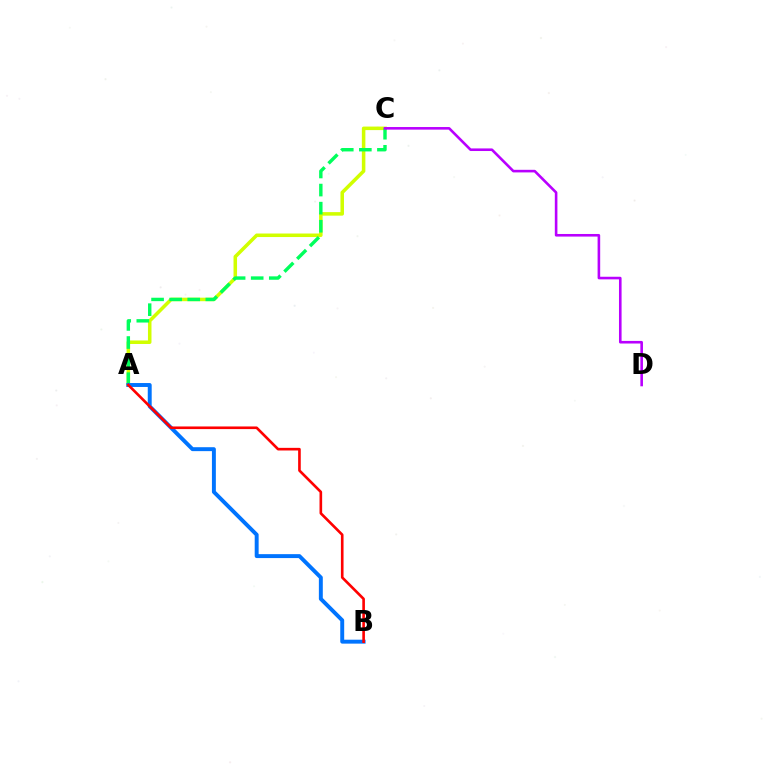{('A', 'C'): [{'color': '#d1ff00', 'line_style': 'solid', 'thickness': 2.54}, {'color': '#00ff5c', 'line_style': 'dashed', 'thickness': 2.46}], ('A', 'B'): [{'color': '#0074ff', 'line_style': 'solid', 'thickness': 2.83}, {'color': '#ff0000', 'line_style': 'solid', 'thickness': 1.9}], ('C', 'D'): [{'color': '#b900ff', 'line_style': 'solid', 'thickness': 1.87}]}